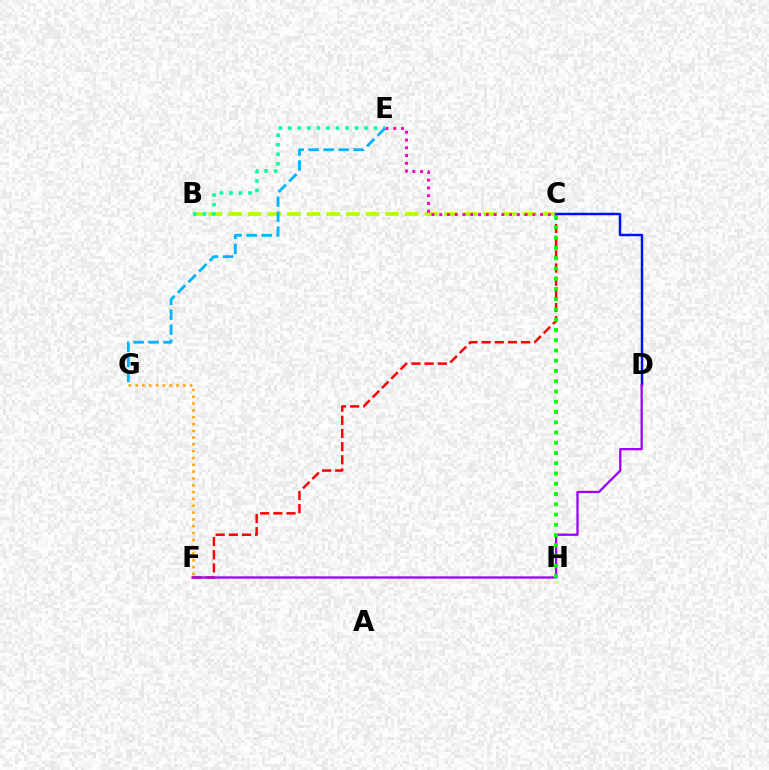{('B', 'C'): [{'color': '#b3ff00', 'line_style': 'dashed', 'thickness': 2.67}], ('C', 'F'): [{'color': '#ff0000', 'line_style': 'dashed', 'thickness': 1.79}], ('B', 'E'): [{'color': '#00ff9d', 'line_style': 'dotted', 'thickness': 2.59}], ('C', 'D'): [{'color': '#0010ff', 'line_style': 'solid', 'thickness': 1.78}], ('F', 'G'): [{'color': '#ffa500', 'line_style': 'dotted', 'thickness': 1.85}], ('D', 'F'): [{'color': '#9b00ff', 'line_style': 'solid', 'thickness': 1.64}], ('E', 'G'): [{'color': '#00b5ff', 'line_style': 'dashed', 'thickness': 2.04}], ('C', 'H'): [{'color': '#08ff00', 'line_style': 'dotted', 'thickness': 2.79}], ('C', 'E'): [{'color': '#ff00bd', 'line_style': 'dotted', 'thickness': 2.11}]}